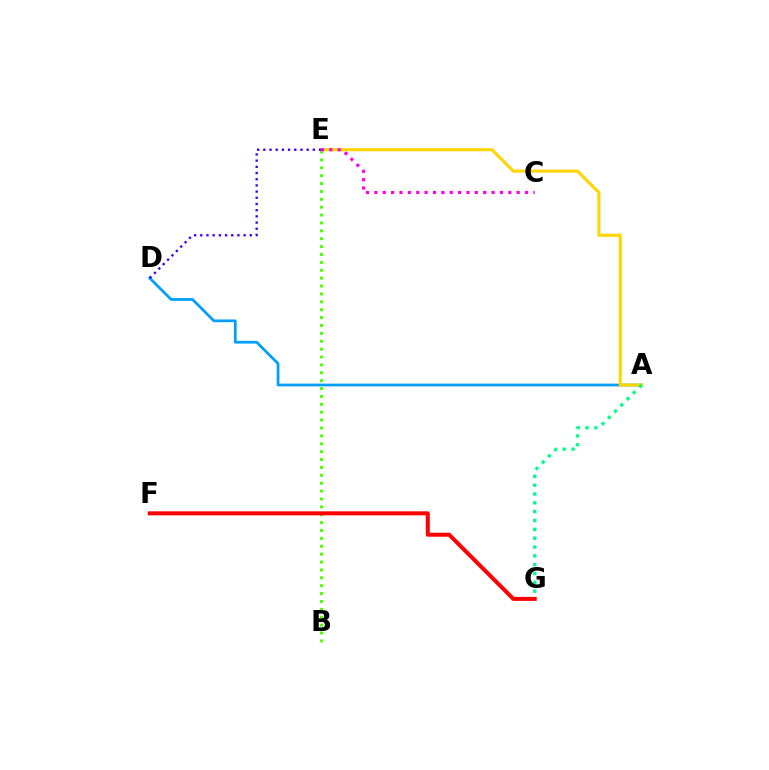{('A', 'D'): [{'color': '#009eff', 'line_style': 'solid', 'thickness': 1.96}], ('B', 'E'): [{'color': '#4fff00', 'line_style': 'dotted', 'thickness': 2.14}], ('A', 'E'): [{'color': '#ffd500', 'line_style': 'solid', 'thickness': 2.22}], ('C', 'E'): [{'color': '#ff00ed', 'line_style': 'dotted', 'thickness': 2.27}], ('A', 'G'): [{'color': '#00ff86', 'line_style': 'dotted', 'thickness': 2.4}], ('D', 'E'): [{'color': '#3700ff', 'line_style': 'dotted', 'thickness': 1.68}], ('F', 'G'): [{'color': '#ff0000', 'line_style': 'solid', 'thickness': 2.88}]}